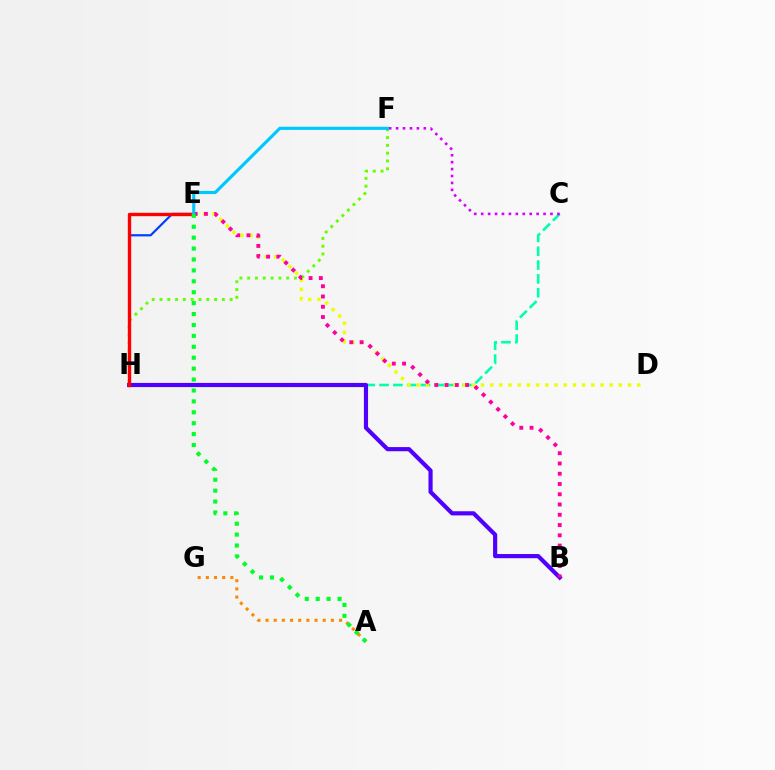{('F', 'H'): [{'color': '#66ff00', 'line_style': 'dotted', 'thickness': 2.12}], ('A', 'G'): [{'color': '#ff8800', 'line_style': 'dotted', 'thickness': 2.22}], ('C', 'H'): [{'color': '#00ffaf', 'line_style': 'dashed', 'thickness': 1.88}], ('E', 'H'): [{'color': '#003fff', 'line_style': 'solid', 'thickness': 1.58}, {'color': '#ff0000', 'line_style': 'solid', 'thickness': 2.43}], ('C', 'F'): [{'color': '#d600ff', 'line_style': 'dotted', 'thickness': 1.88}], ('B', 'H'): [{'color': '#4f00ff', 'line_style': 'solid', 'thickness': 2.99}], ('D', 'E'): [{'color': '#eeff00', 'line_style': 'dotted', 'thickness': 2.5}], ('B', 'E'): [{'color': '#ff00a0', 'line_style': 'dotted', 'thickness': 2.79}], ('E', 'F'): [{'color': '#00c7ff', 'line_style': 'solid', 'thickness': 2.27}], ('A', 'E'): [{'color': '#00ff27', 'line_style': 'dotted', 'thickness': 2.97}]}